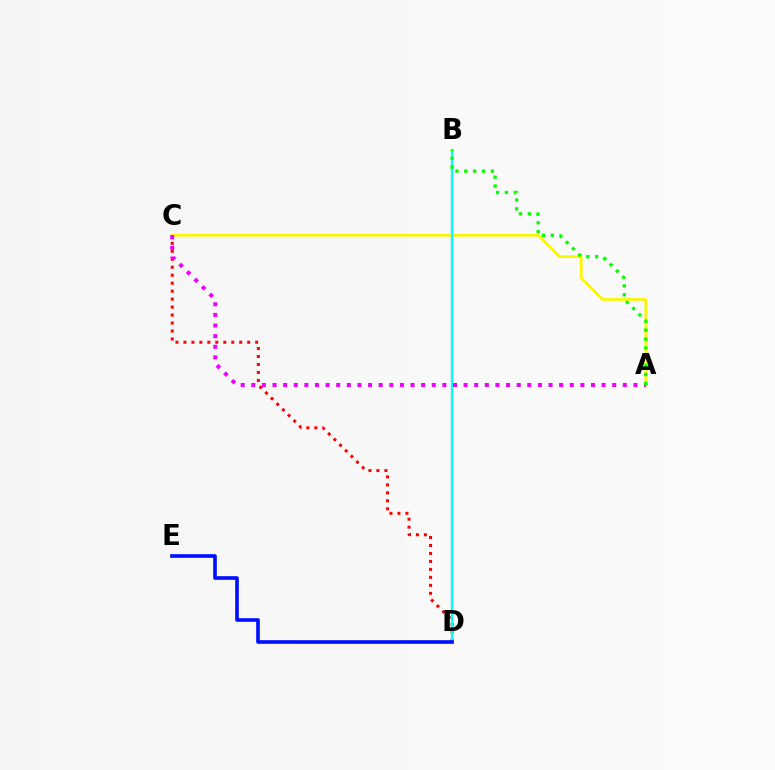{('A', 'C'): [{'color': '#fcf500', 'line_style': 'solid', 'thickness': 1.93}, {'color': '#ee00ff', 'line_style': 'dotted', 'thickness': 2.88}], ('C', 'D'): [{'color': '#ff0000', 'line_style': 'dotted', 'thickness': 2.17}], ('B', 'D'): [{'color': '#00fff6', 'line_style': 'solid', 'thickness': 1.66}], ('A', 'B'): [{'color': '#08ff00', 'line_style': 'dotted', 'thickness': 2.41}], ('D', 'E'): [{'color': '#0010ff', 'line_style': 'solid', 'thickness': 2.63}]}